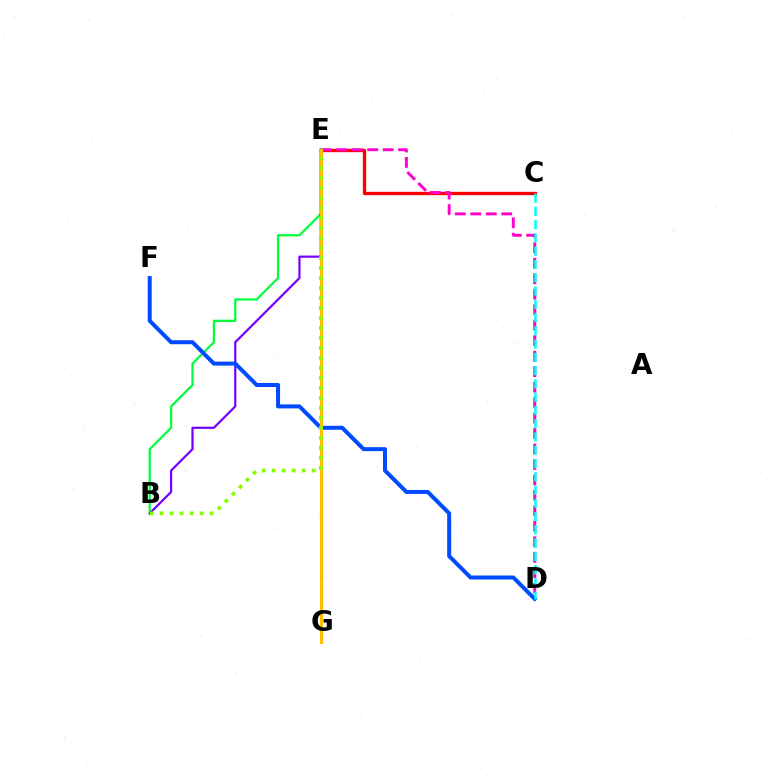{('C', 'E'): [{'color': '#ff0000', 'line_style': 'solid', 'thickness': 2.4}], ('D', 'E'): [{'color': '#ff00cf', 'line_style': 'dashed', 'thickness': 2.1}], ('B', 'E'): [{'color': '#00ff39', 'line_style': 'solid', 'thickness': 1.61}, {'color': '#7200ff', 'line_style': 'solid', 'thickness': 1.59}, {'color': '#84ff00', 'line_style': 'dotted', 'thickness': 2.71}], ('D', 'F'): [{'color': '#004bff', 'line_style': 'solid', 'thickness': 2.88}], ('C', 'D'): [{'color': '#00fff6', 'line_style': 'dashed', 'thickness': 1.8}], ('E', 'G'): [{'color': '#ffbd00', 'line_style': 'solid', 'thickness': 2.23}]}